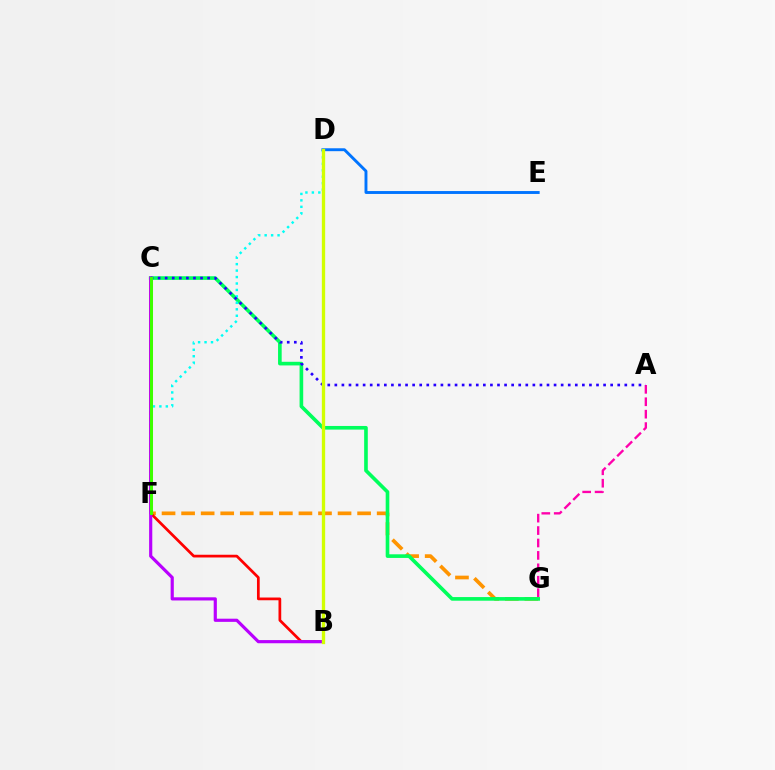{('F', 'G'): [{'color': '#ff9400', 'line_style': 'dashed', 'thickness': 2.66}], ('B', 'C'): [{'color': '#ff0000', 'line_style': 'solid', 'thickness': 1.96}, {'color': '#b900ff', 'line_style': 'solid', 'thickness': 2.28}], ('C', 'G'): [{'color': '#00ff5c', 'line_style': 'solid', 'thickness': 2.62}], ('D', 'F'): [{'color': '#00fff6', 'line_style': 'dotted', 'thickness': 1.75}], ('D', 'E'): [{'color': '#0074ff', 'line_style': 'solid', 'thickness': 2.09}], ('A', 'G'): [{'color': '#ff00ac', 'line_style': 'dashed', 'thickness': 1.69}], ('A', 'C'): [{'color': '#2500ff', 'line_style': 'dotted', 'thickness': 1.92}], ('B', 'D'): [{'color': '#d1ff00', 'line_style': 'solid', 'thickness': 2.39}], ('C', 'F'): [{'color': '#3dff00', 'line_style': 'solid', 'thickness': 2.18}]}